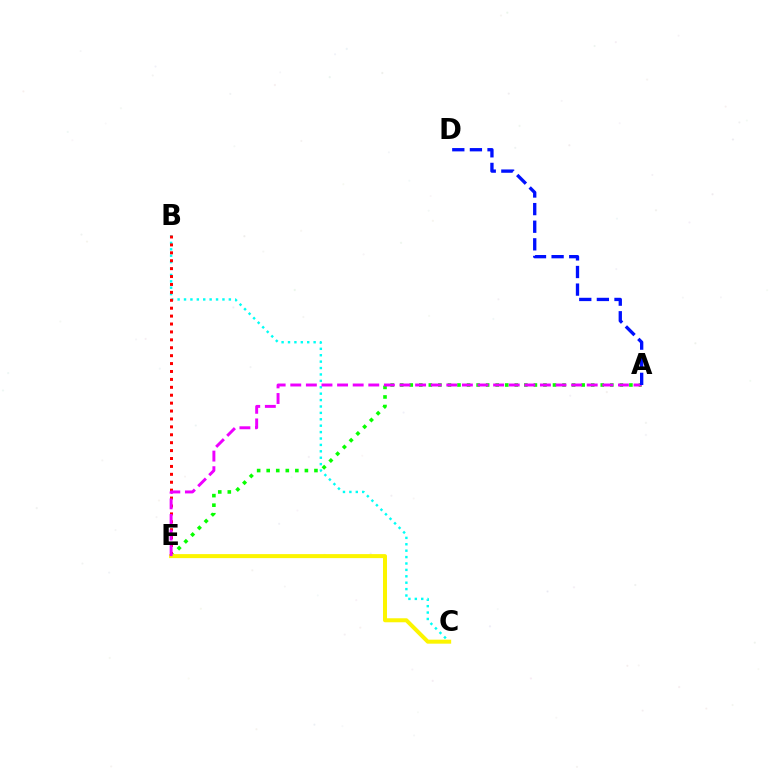{('A', 'E'): [{'color': '#08ff00', 'line_style': 'dotted', 'thickness': 2.59}, {'color': '#ee00ff', 'line_style': 'dashed', 'thickness': 2.12}], ('B', 'C'): [{'color': '#00fff6', 'line_style': 'dotted', 'thickness': 1.74}], ('B', 'E'): [{'color': '#ff0000', 'line_style': 'dotted', 'thickness': 2.15}], ('C', 'E'): [{'color': '#fcf500', 'line_style': 'solid', 'thickness': 2.88}], ('A', 'D'): [{'color': '#0010ff', 'line_style': 'dashed', 'thickness': 2.39}]}